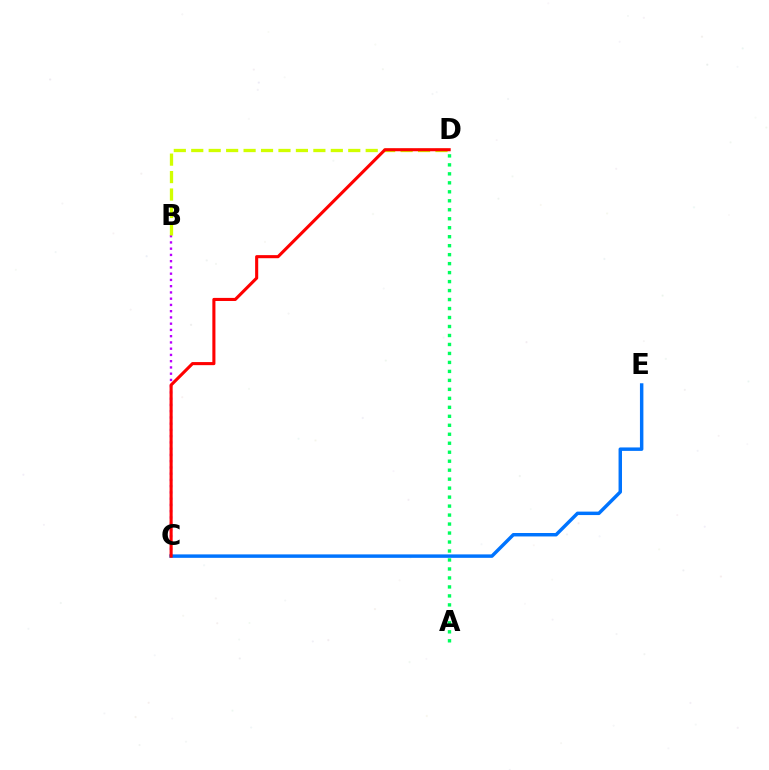{('B', 'C'): [{'color': '#b900ff', 'line_style': 'dotted', 'thickness': 1.7}], ('B', 'D'): [{'color': '#d1ff00', 'line_style': 'dashed', 'thickness': 2.37}], ('C', 'E'): [{'color': '#0074ff', 'line_style': 'solid', 'thickness': 2.49}], ('C', 'D'): [{'color': '#ff0000', 'line_style': 'solid', 'thickness': 2.22}], ('A', 'D'): [{'color': '#00ff5c', 'line_style': 'dotted', 'thickness': 2.44}]}